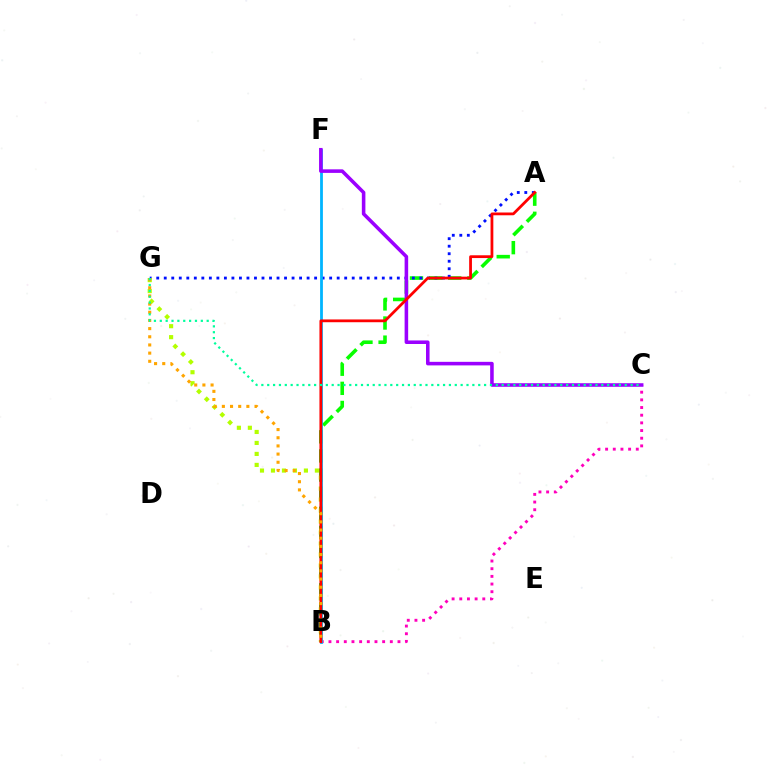{('A', 'B'): [{'color': '#08ff00', 'line_style': 'dashed', 'thickness': 2.6}, {'color': '#ff0000', 'line_style': 'solid', 'thickness': 2.0}], ('A', 'G'): [{'color': '#0010ff', 'line_style': 'dotted', 'thickness': 2.04}], ('B', 'C'): [{'color': '#ff00bd', 'line_style': 'dotted', 'thickness': 2.08}], ('B', 'G'): [{'color': '#b3ff00', 'line_style': 'dotted', 'thickness': 2.98}, {'color': '#ffa500', 'line_style': 'dotted', 'thickness': 2.22}], ('B', 'F'): [{'color': '#00b5ff', 'line_style': 'solid', 'thickness': 2.01}], ('C', 'F'): [{'color': '#9b00ff', 'line_style': 'solid', 'thickness': 2.56}], ('C', 'G'): [{'color': '#00ff9d', 'line_style': 'dotted', 'thickness': 1.59}]}